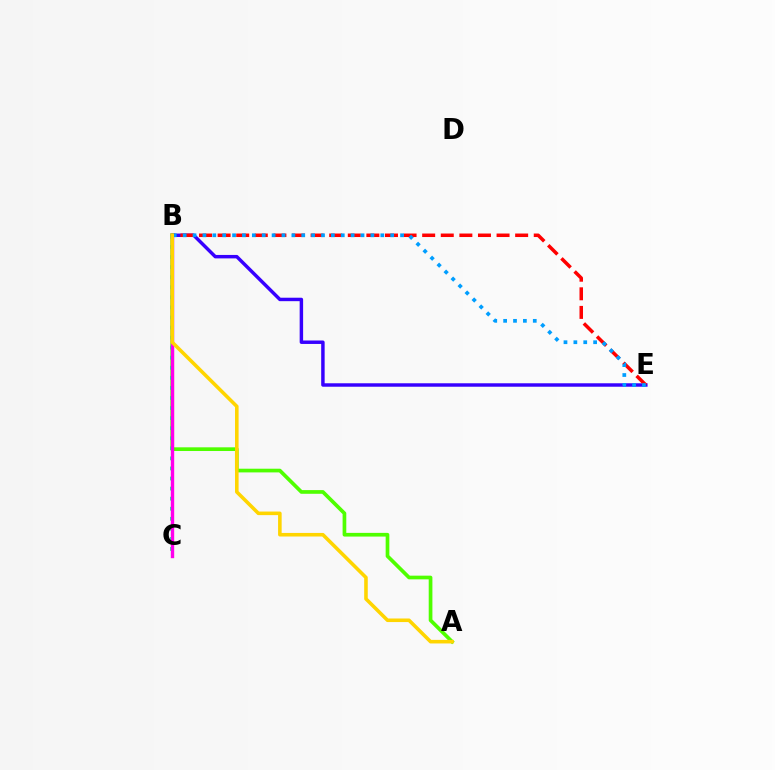{('B', 'E'): [{'color': '#3700ff', 'line_style': 'solid', 'thickness': 2.49}, {'color': '#ff0000', 'line_style': 'dashed', 'thickness': 2.53}, {'color': '#009eff', 'line_style': 'dotted', 'thickness': 2.68}], ('A', 'B'): [{'color': '#4fff00', 'line_style': 'solid', 'thickness': 2.66}, {'color': '#ffd500', 'line_style': 'solid', 'thickness': 2.57}], ('B', 'C'): [{'color': '#00ff86', 'line_style': 'dotted', 'thickness': 2.74}, {'color': '#ff00ed', 'line_style': 'solid', 'thickness': 2.43}]}